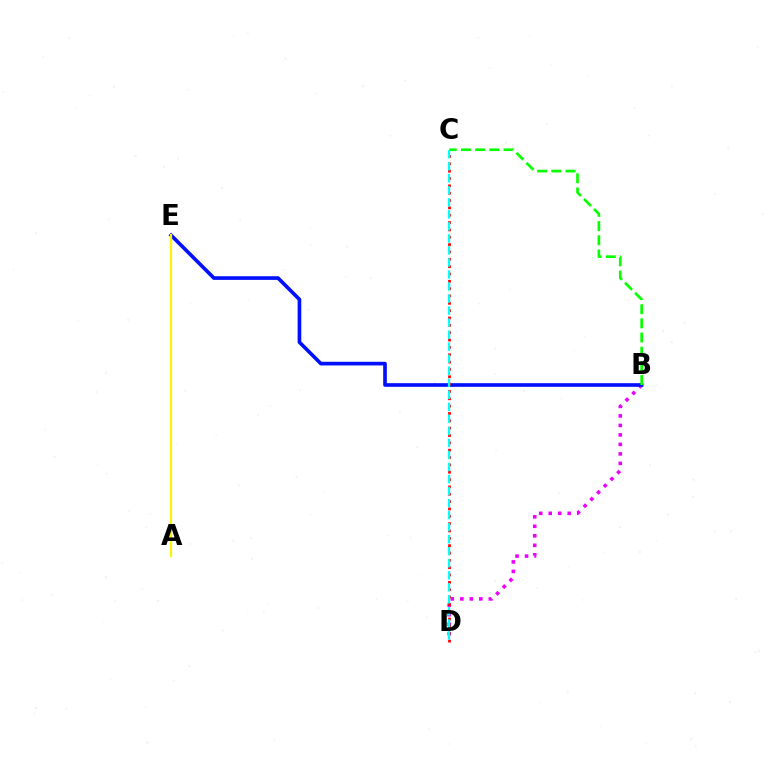{('B', 'D'): [{'color': '#ee00ff', 'line_style': 'dotted', 'thickness': 2.58}], ('B', 'E'): [{'color': '#0010ff', 'line_style': 'solid', 'thickness': 2.63}], ('B', 'C'): [{'color': '#08ff00', 'line_style': 'dashed', 'thickness': 1.93}], ('C', 'D'): [{'color': '#ff0000', 'line_style': 'dotted', 'thickness': 2.0}, {'color': '#00fff6', 'line_style': 'dashed', 'thickness': 1.63}], ('A', 'E'): [{'color': '#fcf500', 'line_style': 'solid', 'thickness': 1.58}]}